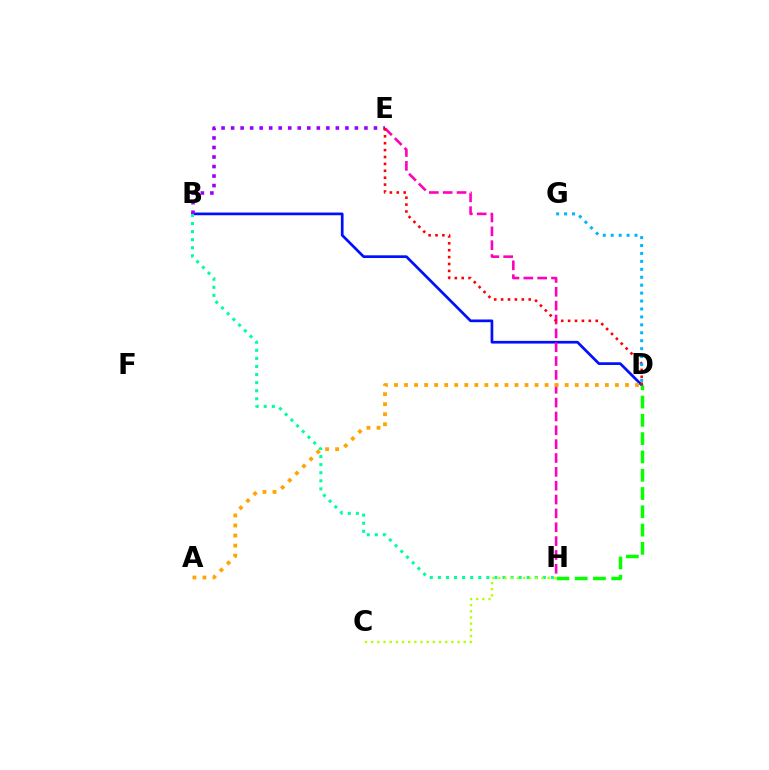{('B', 'D'): [{'color': '#0010ff', 'line_style': 'solid', 'thickness': 1.95}], ('B', 'H'): [{'color': '#00ff9d', 'line_style': 'dotted', 'thickness': 2.19}], ('B', 'E'): [{'color': '#9b00ff', 'line_style': 'dotted', 'thickness': 2.59}], ('E', 'H'): [{'color': '#ff00bd', 'line_style': 'dashed', 'thickness': 1.88}], ('D', 'E'): [{'color': '#ff0000', 'line_style': 'dotted', 'thickness': 1.87}], ('D', 'G'): [{'color': '#00b5ff', 'line_style': 'dotted', 'thickness': 2.16}], ('D', 'H'): [{'color': '#08ff00', 'line_style': 'dashed', 'thickness': 2.48}], ('C', 'H'): [{'color': '#b3ff00', 'line_style': 'dotted', 'thickness': 1.68}], ('A', 'D'): [{'color': '#ffa500', 'line_style': 'dotted', 'thickness': 2.73}]}